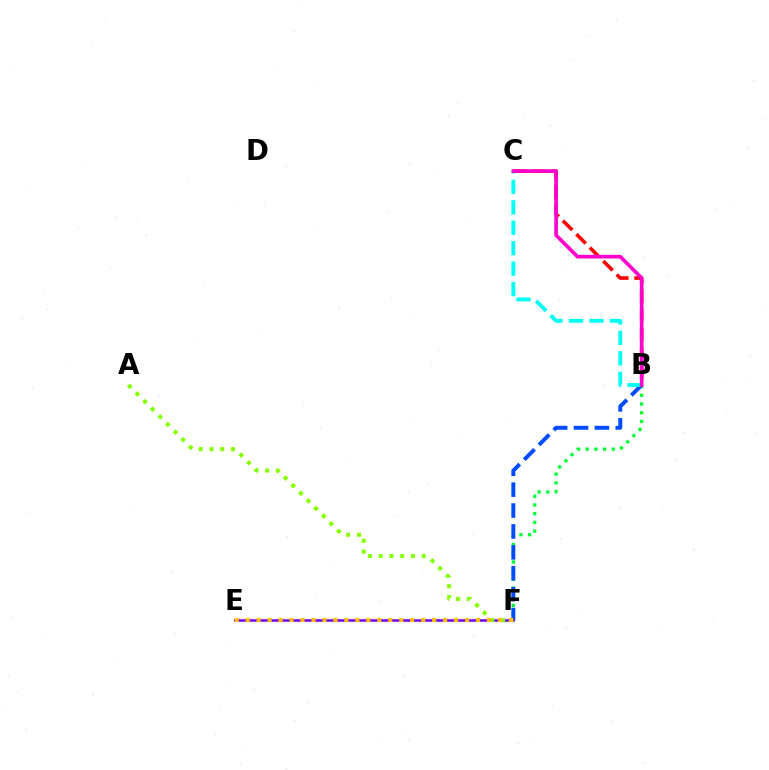{('B', 'F'): [{'color': '#00ff39', 'line_style': 'dotted', 'thickness': 2.37}, {'color': '#004bff', 'line_style': 'dashed', 'thickness': 2.84}], ('B', 'C'): [{'color': '#ff0000', 'line_style': 'dashed', 'thickness': 2.59}, {'color': '#00fff6', 'line_style': 'dashed', 'thickness': 2.78}, {'color': '#ff00cf', 'line_style': 'solid', 'thickness': 2.62}], ('E', 'F'): [{'color': '#7200ff', 'line_style': 'solid', 'thickness': 1.8}, {'color': '#ffbd00', 'line_style': 'dotted', 'thickness': 2.98}], ('A', 'F'): [{'color': '#84ff00', 'line_style': 'dotted', 'thickness': 2.92}]}